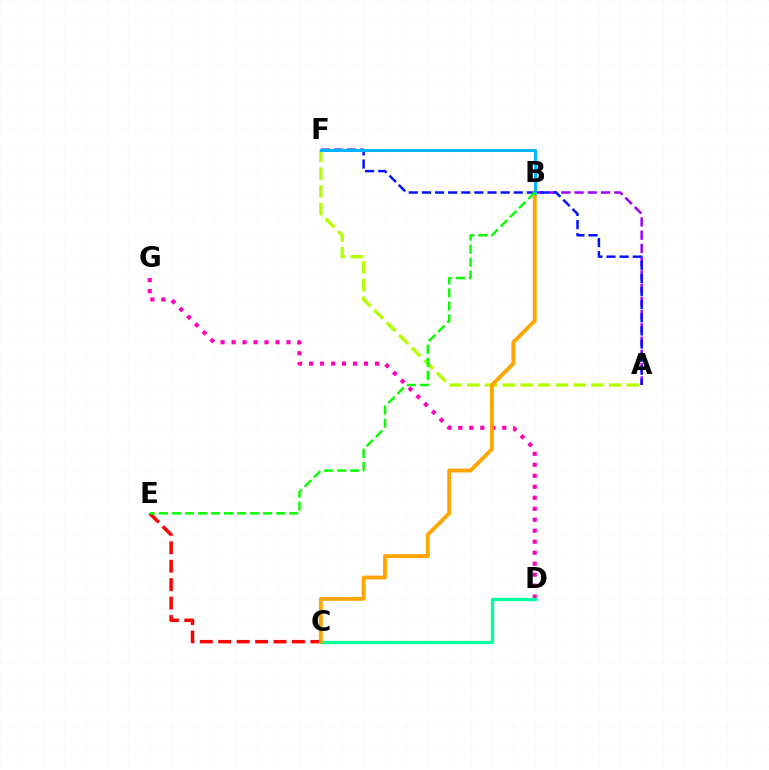{('D', 'G'): [{'color': '#ff00bd', 'line_style': 'dotted', 'thickness': 2.99}], ('C', 'E'): [{'color': '#ff0000', 'line_style': 'dashed', 'thickness': 2.5}], ('C', 'D'): [{'color': '#00ff9d', 'line_style': 'solid', 'thickness': 2.37}], ('A', 'B'): [{'color': '#9b00ff', 'line_style': 'dashed', 'thickness': 1.8}], ('A', 'F'): [{'color': '#b3ff00', 'line_style': 'dashed', 'thickness': 2.41}, {'color': '#0010ff', 'line_style': 'dashed', 'thickness': 1.78}], ('B', 'C'): [{'color': '#ffa500', 'line_style': 'solid', 'thickness': 2.78}], ('B', 'F'): [{'color': '#00b5ff', 'line_style': 'solid', 'thickness': 2.12}], ('B', 'E'): [{'color': '#08ff00', 'line_style': 'dashed', 'thickness': 1.77}]}